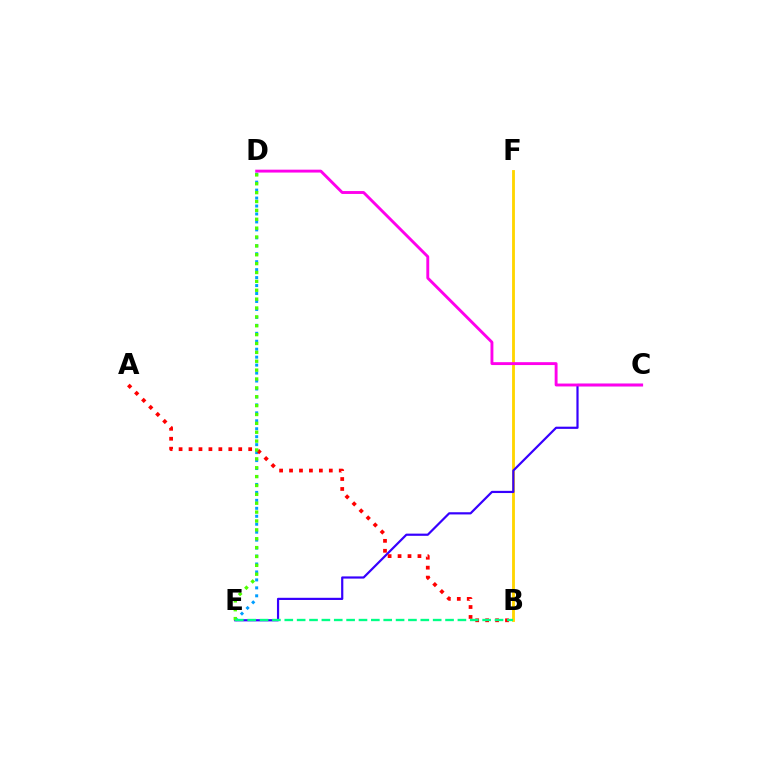{('B', 'F'): [{'color': '#ffd500', 'line_style': 'solid', 'thickness': 2.05}], ('C', 'E'): [{'color': '#3700ff', 'line_style': 'solid', 'thickness': 1.58}], ('D', 'E'): [{'color': '#009eff', 'line_style': 'dotted', 'thickness': 2.16}, {'color': '#4fff00', 'line_style': 'dotted', 'thickness': 2.41}], ('A', 'B'): [{'color': '#ff0000', 'line_style': 'dotted', 'thickness': 2.7}], ('C', 'D'): [{'color': '#ff00ed', 'line_style': 'solid', 'thickness': 2.08}], ('B', 'E'): [{'color': '#00ff86', 'line_style': 'dashed', 'thickness': 1.68}]}